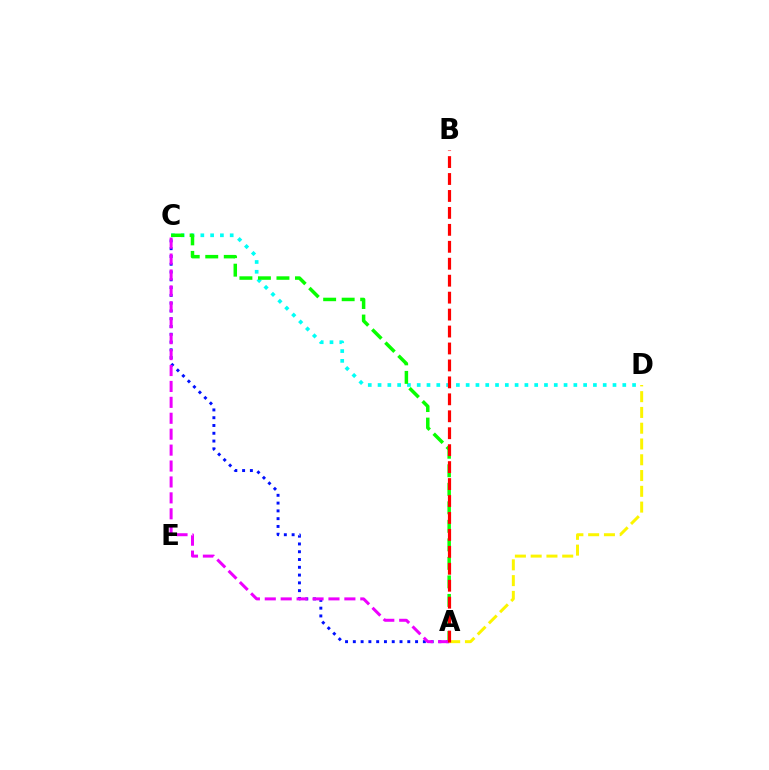{('A', 'C'): [{'color': '#0010ff', 'line_style': 'dotted', 'thickness': 2.11}, {'color': '#08ff00', 'line_style': 'dashed', 'thickness': 2.52}, {'color': '#ee00ff', 'line_style': 'dashed', 'thickness': 2.16}], ('C', 'D'): [{'color': '#00fff6', 'line_style': 'dotted', 'thickness': 2.66}], ('A', 'D'): [{'color': '#fcf500', 'line_style': 'dashed', 'thickness': 2.14}], ('A', 'B'): [{'color': '#ff0000', 'line_style': 'dashed', 'thickness': 2.3}]}